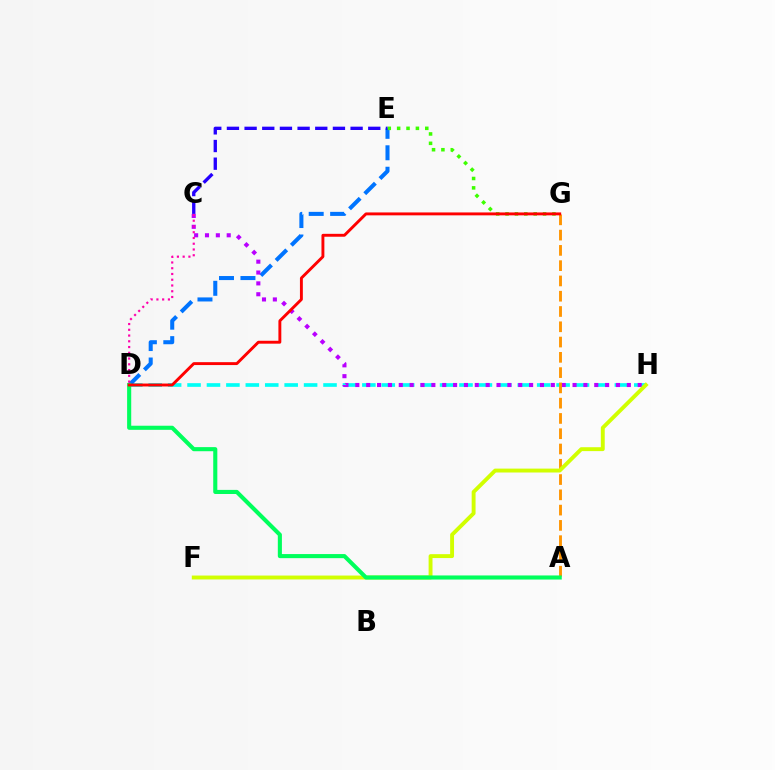{('D', 'H'): [{'color': '#00fff6', 'line_style': 'dashed', 'thickness': 2.64}], ('D', 'E'): [{'color': '#0074ff', 'line_style': 'dashed', 'thickness': 2.91}], ('C', 'H'): [{'color': '#b900ff', 'line_style': 'dotted', 'thickness': 2.95}], ('E', 'G'): [{'color': '#3dff00', 'line_style': 'dotted', 'thickness': 2.55}], ('A', 'G'): [{'color': '#ff9400', 'line_style': 'dashed', 'thickness': 2.08}], ('F', 'H'): [{'color': '#d1ff00', 'line_style': 'solid', 'thickness': 2.8}], ('C', 'D'): [{'color': '#ff00ac', 'line_style': 'dotted', 'thickness': 1.56}], ('A', 'D'): [{'color': '#00ff5c', 'line_style': 'solid', 'thickness': 2.95}], ('D', 'G'): [{'color': '#ff0000', 'line_style': 'solid', 'thickness': 2.09}], ('C', 'E'): [{'color': '#2500ff', 'line_style': 'dashed', 'thickness': 2.4}]}